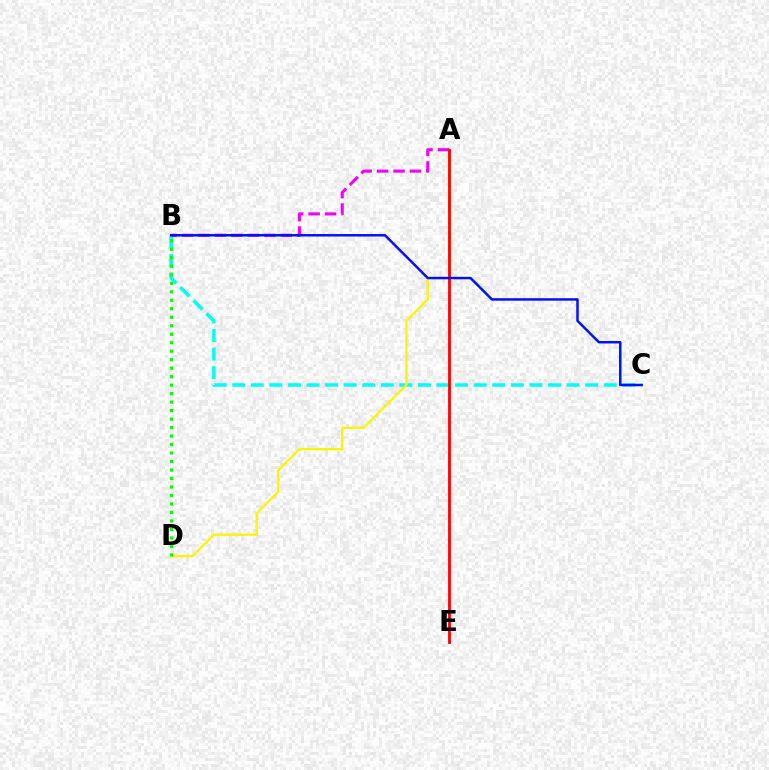{('B', 'C'): [{'color': '#00fff6', 'line_style': 'dashed', 'thickness': 2.52}, {'color': '#0010ff', 'line_style': 'solid', 'thickness': 1.79}], ('A', 'D'): [{'color': '#fcf500', 'line_style': 'solid', 'thickness': 1.65}], ('A', 'B'): [{'color': '#ee00ff', 'line_style': 'dashed', 'thickness': 2.23}], ('A', 'E'): [{'color': '#ff0000', 'line_style': 'solid', 'thickness': 2.01}], ('B', 'D'): [{'color': '#08ff00', 'line_style': 'dotted', 'thickness': 2.31}]}